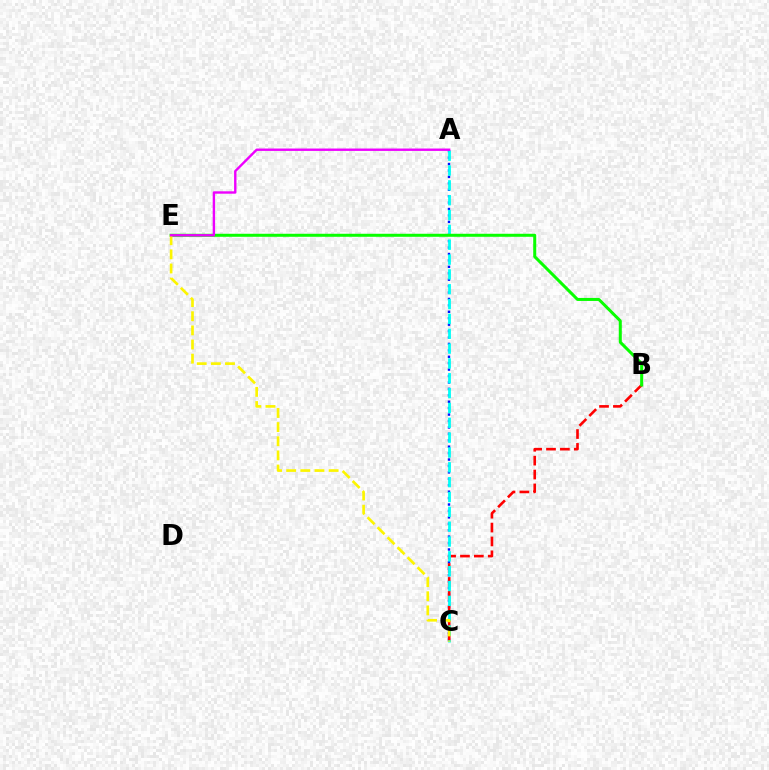{('A', 'C'): [{'color': '#0010ff', 'line_style': 'dotted', 'thickness': 1.75}, {'color': '#00fff6', 'line_style': 'dashed', 'thickness': 2.02}], ('B', 'C'): [{'color': '#ff0000', 'line_style': 'dashed', 'thickness': 1.89}], ('B', 'E'): [{'color': '#08ff00', 'line_style': 'solid', 'thickness': 2.17}], ('C', 'E'): [{'color': '#fcf500', 'line_style': 'dashed', 'thickness': 1.92}], ('A', 'E'): [{'color': '#ee00ff', 'line_style': 'solid', 'thickness': 1.72}]}